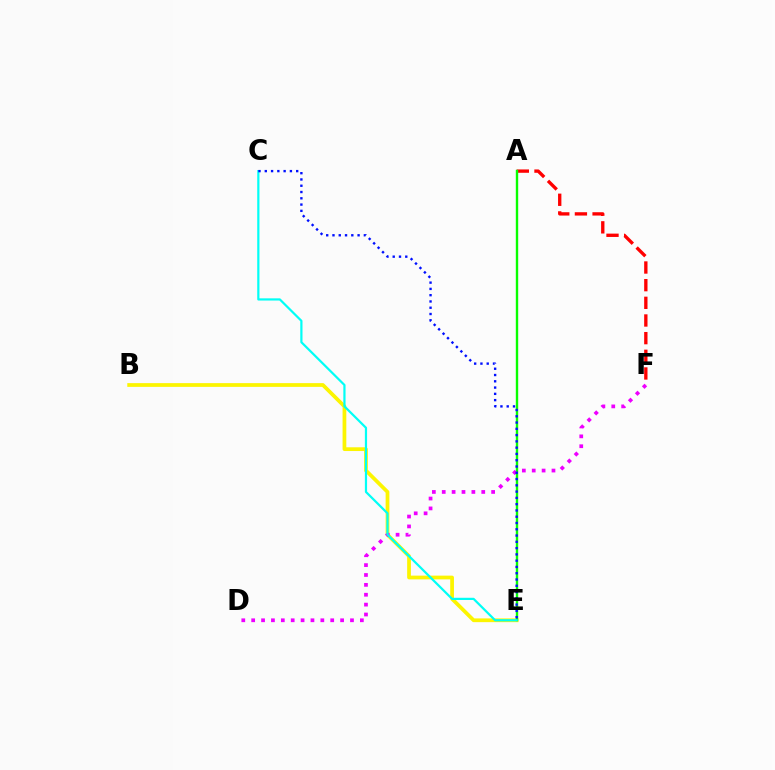{('B', 'E'): [{'color': '#fcf500', 'line_style': 'solid', 'thickness': 2.7}], ('A', 'F'): [{'color': '#ff0000', 'line_style': 'dashed', 'thickness': 2.4}], ('A', 'E'): [{'color': '#08ff00', 'line_style': 'solid', 'thickness': 1.72}], ('D', 'F'): [{'color': '#ee00ff', 'line_style': 'dotted', 'thickness': 2.68}], ('C', 'E'): [{'color': '#00fff6', 'line_style': 'solid', 'thickness': 1.59}, {'color': '#0010ff', 'line_style': 'dotted', 'thickness': 1.71}]}